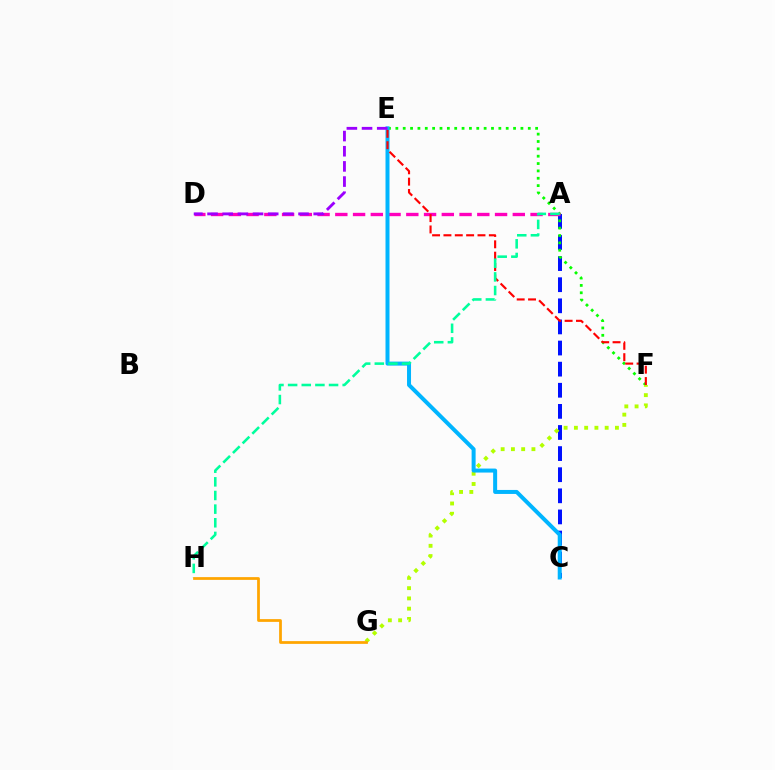{('A', 'C'): [{'color': '#0010ff', 'line_style': 'dashed', 'thickness': 2.87}], ('E', 'F'): [{'color': '#08ff00', 'line_style': 'dotted', 'thickness': 2.0}, {'color': '#ff0000', 'line_style': 'dashed', 'thickness': 1.54}], ('A', 'D'): [{'color': '#ff00bd', 'line_style': 'dashed', 'thickness': 2.41}], ('F', 'G'): [{'color': '#b3ff00', 'line_style': 'dotted', 'thickness': 2.79}], ('C', 'E'): [{'color': '#00b5ff', 'line_style': 'solid', 'thickness': 2.88}], ('D', 'E'): [{'color': '#9b00ff', 'line_style': 'dashed', 'thickness': 2.06}], ('A', 'H'): [{'color': '#00ff9d', 'line_style': 'dashed', 'thickness': 1.85}], ('G', 'H'): [{'color': '#ffa500', 'line_style': 'solid', 'thickness': 1.98}]}